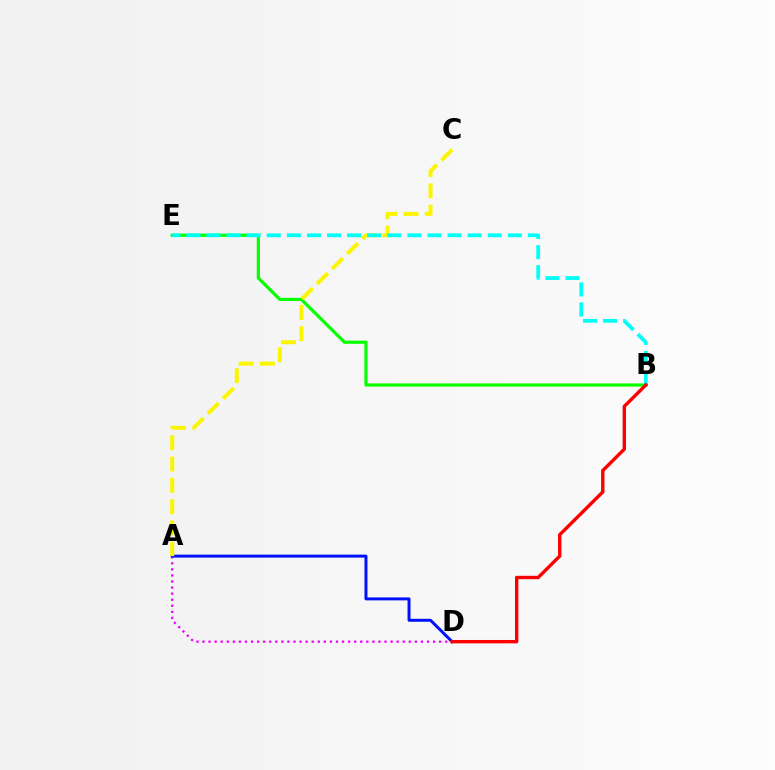{('B', 'E'): [{'color': '#08ff00', 'line_style': 'solid', 'thickness': 2.29}, {'color': '#00fff6', 'line_style': 'dashed', 'thickness': 2.73}], ('A', 'D'): [{'color': '#ee00ff', 'line_style': 'dotted', 'thickness': 1.65}, {'color': '#0010ff', 'line_style': 'solid', 'thickness': 2.13}], ('A', 'C'): [{'color': '#fcf500', 'line_style': 'dashed', 'thickness': 2.89}], ('B', 'D'): [{'color': '#ff0000', 'line_style': 'solid', 'thickness': 2.43}]}